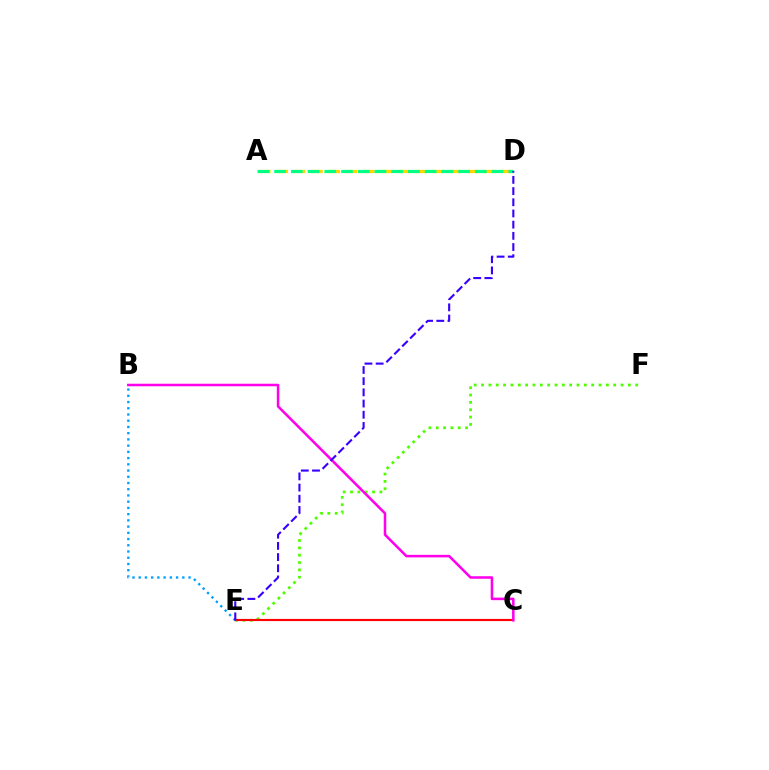{('E', 'F'): [{'color': '#4fff00', 'line_style': 'dotted', 'thickness': 1.99}], ('A', 'D'): [{'color': '#ffd500', 'line_style': 'dashed', 'thickness': 2.36}, {'color': '#00ff86', 'line_style': 'dashed', 'thickness': 2.27}], ('C', 'E'): [{'color': '#ff0000', 'line_style': 'solid', 'thickness': 1.54}], ('B', 'C'): [{'color': '#ff00ed', 'line_style': 'solid', 'thickness': 1.83}], ('B', 'E'): [{'color': '#009eff', 'line_style': 'dotted', 'thickness': 1.69}], ('D', 'E'): [{'color': '#3700ff', 'line_style': 'dashed', 'thickness': 1.52}]}